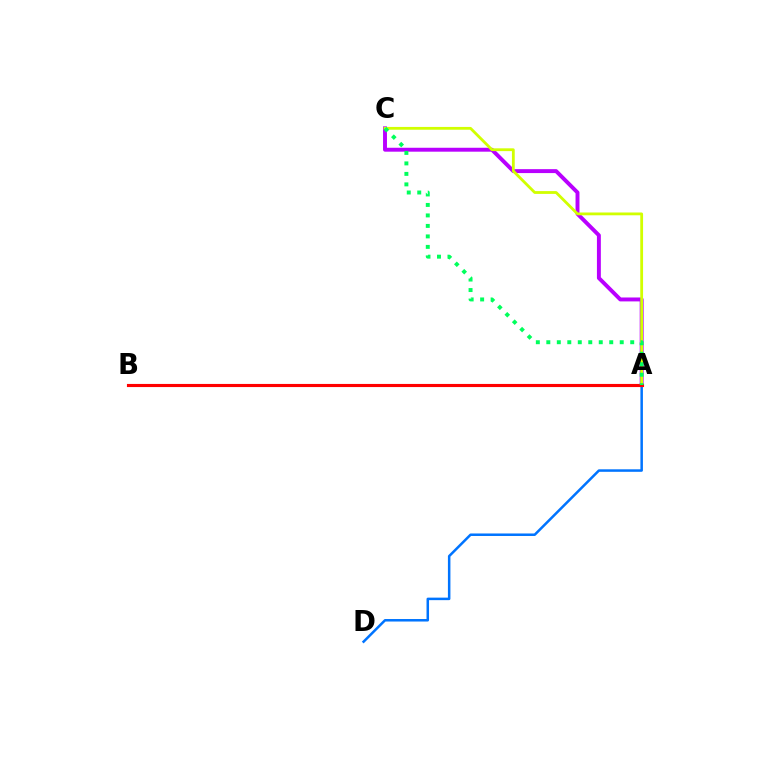{('A', 'D'): [{'color': '#0074ff', 'line_style': 'solid', 'thickness': 1.81}], ('A', 'C'): [{'color': '#b900ff', 'line_style': 'solid', 'thickness': 2.83}, {'color': '#d1ff00', 'line_style': 'solid', 'thickness': 2.02}, {'color': '#00ff5c', 'line_style': 'dotted', 'thickness': 2.85}], ('A', 'B'): [{'color': '#ff0000', 'line_style': 'solid', 'thickness': 2.25}]}